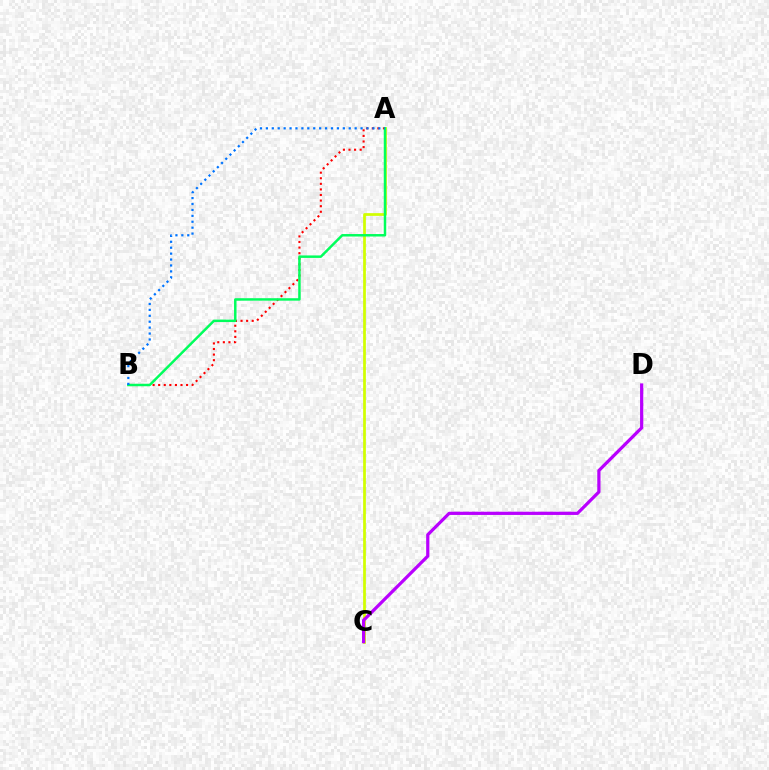{('A', 'C'): [{'color': '#d1ff00', 'line_style': 'solid', 'thickness': 1.97}], ('A', 'B'): [{'color': '#ff0000', 'line_style': 'dotted', 'thickness': 1.52}, {'color': '#00ff5c', 'line_style': 'solid', 'thickness': 1.78}, {'color': '#0074ff', 'line_style': 'dotted', 'thickness': 1.61}], ('C', 'D'): [{'color': '#b900ff', 'line_style': 'solid', 'thickness': 2.32}]}